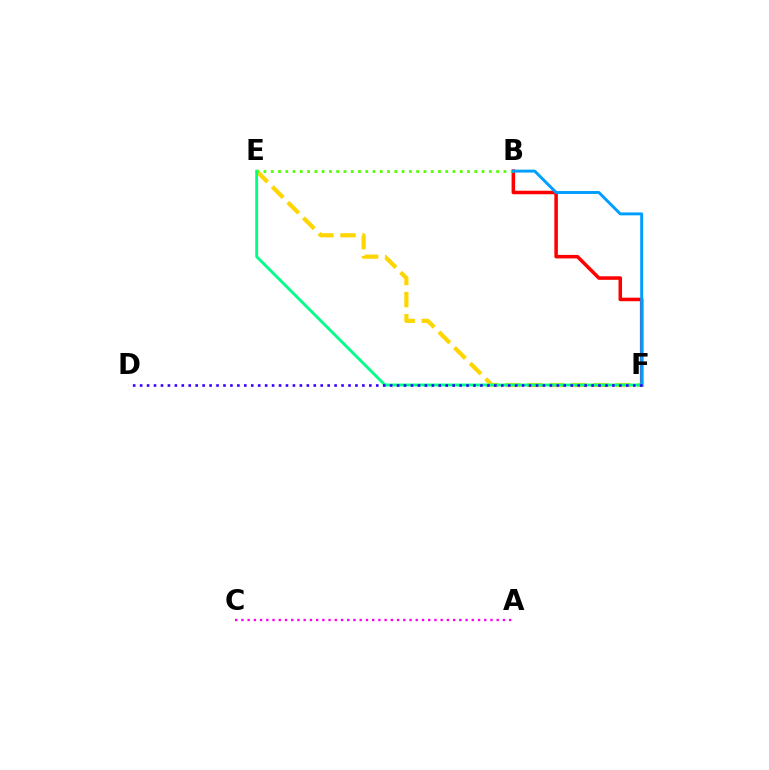{('B', 'F'): [{'color': '#ff0000', 'line_style': 'solid', 'thickness': 2.54}, {'color': '#009eff', 'line_style': 'solid', 'thickness': 2.11}], ('E', 'F'): [{'color': '#ffd500', 'line_style': 'dashed', 'thickness': 2.99}, {'color': '#00ff86', 'line_style': 'solid', 'thickness': 2.06}], ('B', 'E'): [{'color': '#4fff00', 'line_style': 'dotted', 'thickness': 1.98}], ('D', 'F'): [{'color': '#3700ff', 'line_style': 'dotted', 'thickness': 1.89}], ('A', 'C'): [{'color': '#ff00ed', 'line_style': 'dotted', 'thickness': 1.69}]}